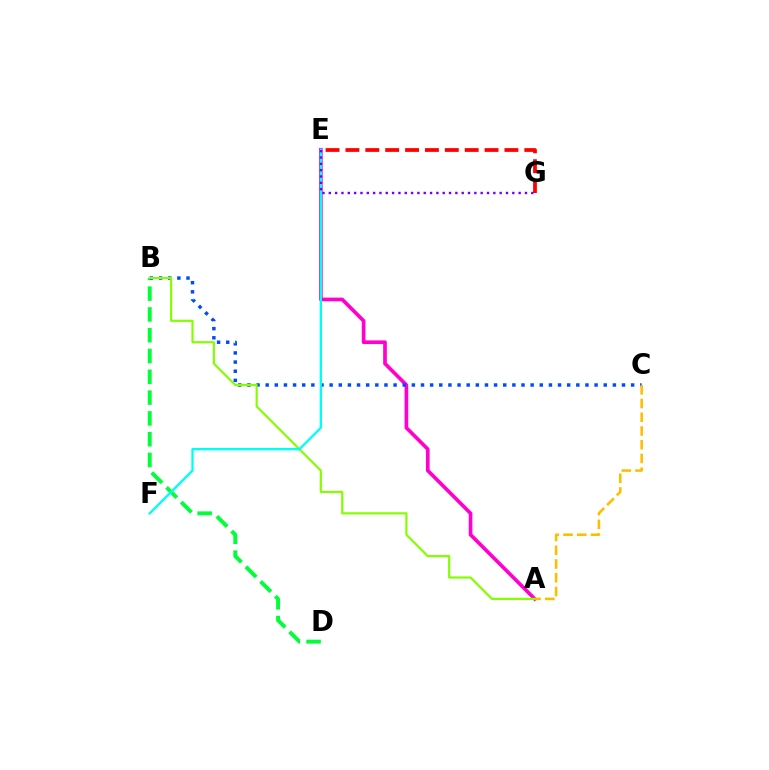{('A', 'E'): [{'color': '#ff00cf', 'line_style': 'solid', 'thickness': 2.64}], ('B', 'D'): [{'color': '#00ff39', 'line_style': 'dashed', 'thickness': 2.83}], ('B', 'C'): [{'color': '#004bff', 'line_style': 'dotted', 'thickness': 2.48}], ('A', 'B'): [{'color': '#84ff00', 'line_style': 'solid', 'thickness': 1.57}], ('E', 'F'): [{'color': '#00fff6', 'line_style': 'solid', 'thickness': 1.67}], ('E', 'G'): [{'color': '#ff0000', 'line_style': 'dashed', 'thickness': 2.7}, {'color': '#7200ff', 'line_style': 'dotted', 'thickness': 1.72}], ('A', 'C'): [{'color': '#ffbd00', 'line_style': 'dashed', 'thickness': 1.87}]}